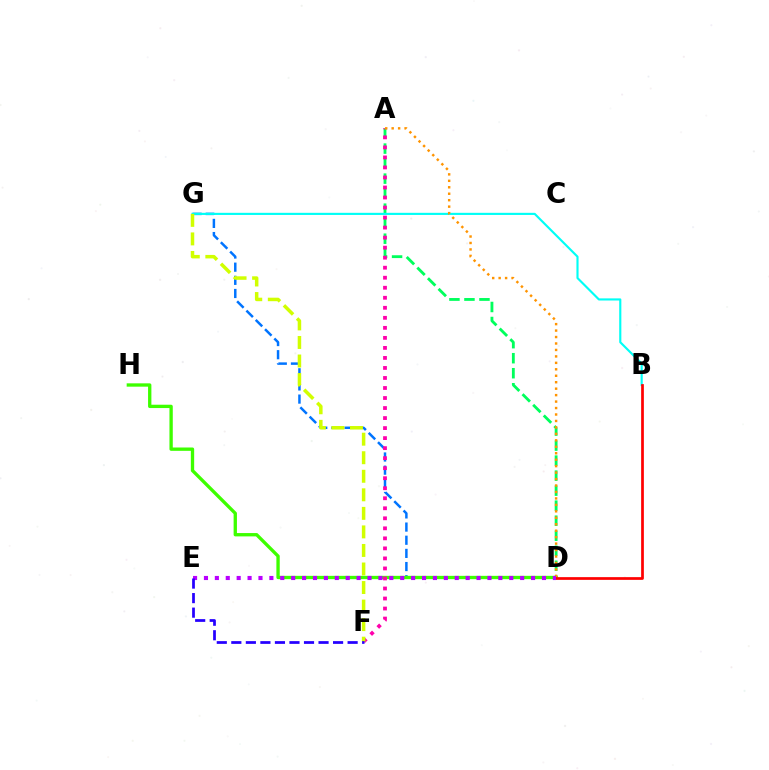{('D', 'G'): [{'color': '#0074ff', 'line_style': 'dashed', 'thickness': 1.79}], ('A', 'D'): [{'color': '#00ff5c', 'line_style': 'dashed', 'thickness': 2.04}, {'color': '#ff9400', 'line_style': 'dotted', 'thickness': 1.75}], ('D', 'H'): [{'color': '#3dff00', 'line_style': 'solid', 'thickness': 2.4}], ('B', 'G'): [{'color': '#00fff6', 'line_style': 'solid', 'thickness': 1.54}], ('A', 'F'): [{'color': '#ff00ac', 'line_style': 'dotted', 'thickness': 2.72}], ('B', 'D'): [{'color': '#ff0000', 'line_style': 'solid', 'thickness': 1.96}], ('D', 'E'): [{'color': '#b900ff', 'line_style': 'dotted', 'thickness': 2.96}], ('F', 'G'): [{'color': '#d1ff00', 'line_style': 'dashed', 'thickness': 2.52}], ('E', 'F'): [{'color': '#2500ff', 'line_style': 'dashed', 'thickness': 1.97}]}